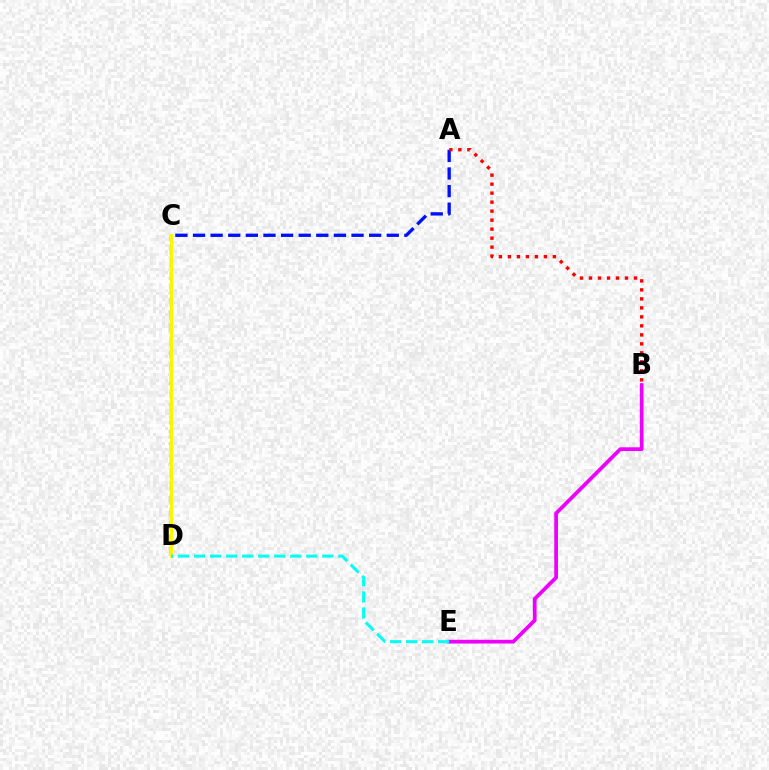{('A', 'C'): [{'color': '#0010ff', 'line_style': 'dashed', 'thickness': 2.39}], ('A', 'B'): [{'color': '#ff0000', 'line_style': 'dotted', 'thickness': 2.44}], ('C', 'D'): [{'color': '#08ff00', 'line_style': 'dashed', 'thickness': 1.78}, {'color': '#fcf500', 'line_style': 'solid', 'thickness': 2.18}], ('B', 'E'): [{'color': '#ee00ff', 'line_style': 'solid', 'thickness': 2.69}], ('D', 'E'): [{'color': '#00fff6', 'line_style': 'dashed', 'thickness': 2.18}]}